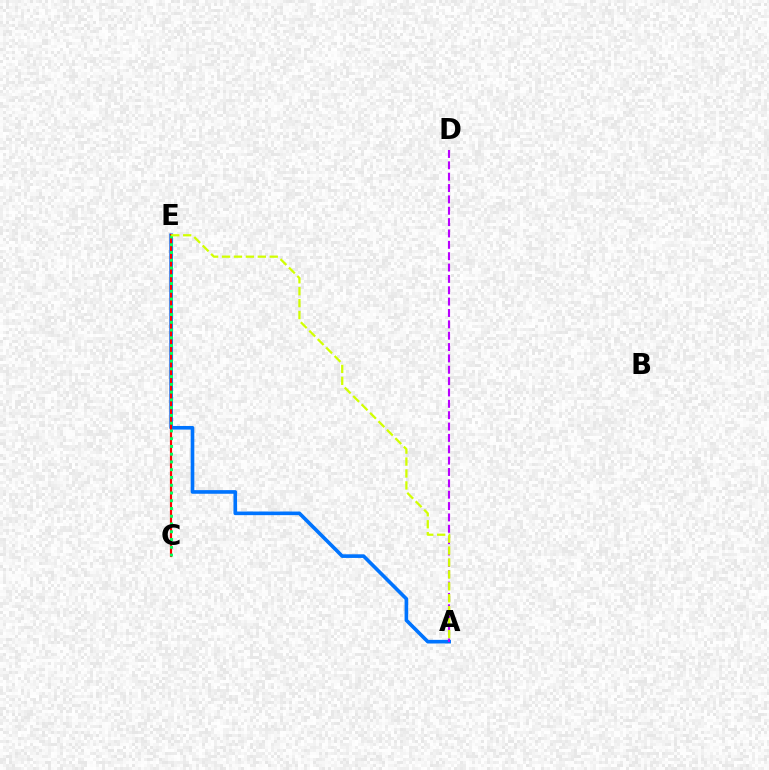{('A', 'E'): [{'color': '#0074ff', 'line_style': 'solid', 'thickness': 2.61}, {'color': '#d1ff00', 'line_style': 'dashed', 'thickness': 1.62}], ('A', 'D'): [{'color': '#b900ff', 'line_style': 'dashed', 'thickness': 1.54}], ('C', 'E'): [{'color': '#ff0000', 'line_style': 'solid', 'thickness': 1.57}, {'color': '#00ff5c', 'line_style': 'dotted', 'thickness': 2.11}]}